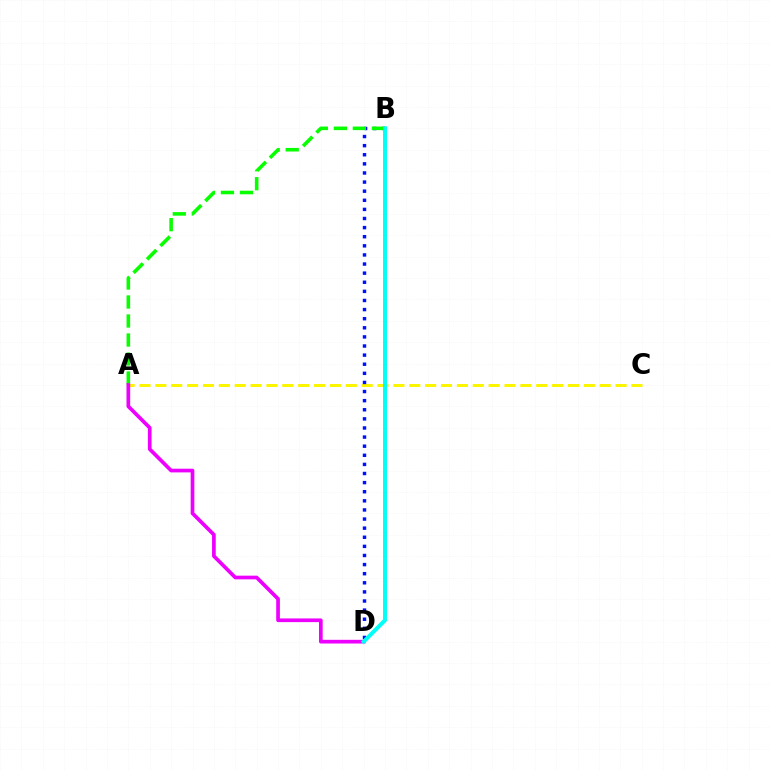{('A', 'C'): [{'color': '#fcf500', 'line_style': 'dashed', 'thickness': 2.16}], ('B', 'D'): [{'color': '#0010ff', 'line_style': 'dotted', 'thickness': 2.47}, {'color': '#ff0000', 'line_style': 'dashed', 'thickness': 1.59}, {'color': '#00fff6', 'line_style': 'solid', 'thickness': 2.83}], ('A', 'B'): [{'color': '#08ff00', 'line_style': 'dashed', 'thickness': 2.58}], ('A', 'D'): [{'color': '#ee00ff', 'line_style': 'solid', 'thickness': 2.66}]}